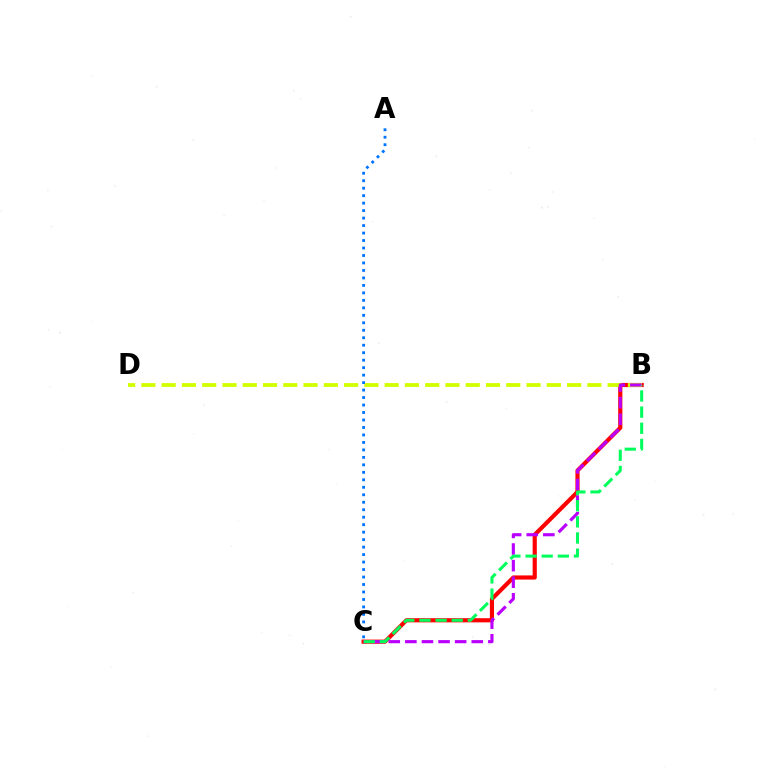{('B', 'C'): [{'color': '#ff0000', 'line_style': 'solid', 'thickness': 2.99}, {'color': '#b900ff', 'line_style': 'dashed', 'thickness': 2.25}, {'color': '#00ff5c', 'line_style': 'dashed', 'thickness': 2.19}], ('B', 'D'): [{'color': '#d1ff00', 'line_style': 'dashed', 'thickness': 2.75}], ('A', 'C'): [{'color': '#0074ff', 'line_style': 'dotted', 'thickness': 2.03}]}